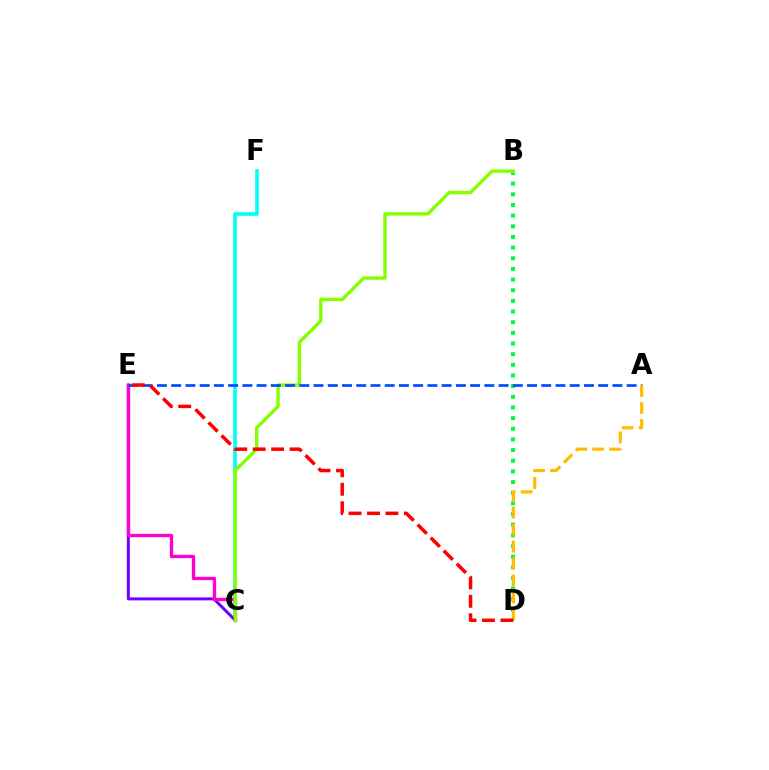{('C', 'F'): [{'color': '#00fff6', 'line_style': 'solid', 'thickness': 2.62}], ('C', 'E'): [{'color': '#7200ff', 'line_style': 'solid', 'thickness': 2.16}, {'color': '#ff00cf', 'line_style': 'solid', 'thickness': 2.4}], ('B', 'D'): [{'color': '#00ff39', 'line_style': 'dotted', 'thickness': 2.9}], ('B', 'C'): [{'color': '#84ff00', 'line_style': 'solid', 'thickness': 2.44}], ('A', 'E'): [{'color': '#004bff', 'line_style': 'dashed', 'thickness': 1.93}], ('A', 'D'): [{'color': '#ffbd00', 'line_style': 'dashed', 'thickness': 2.3}], ('D', 'E'): [{'color': '#ff0000', 'line_style': 'dashed', 'thickness': 2.5}]}